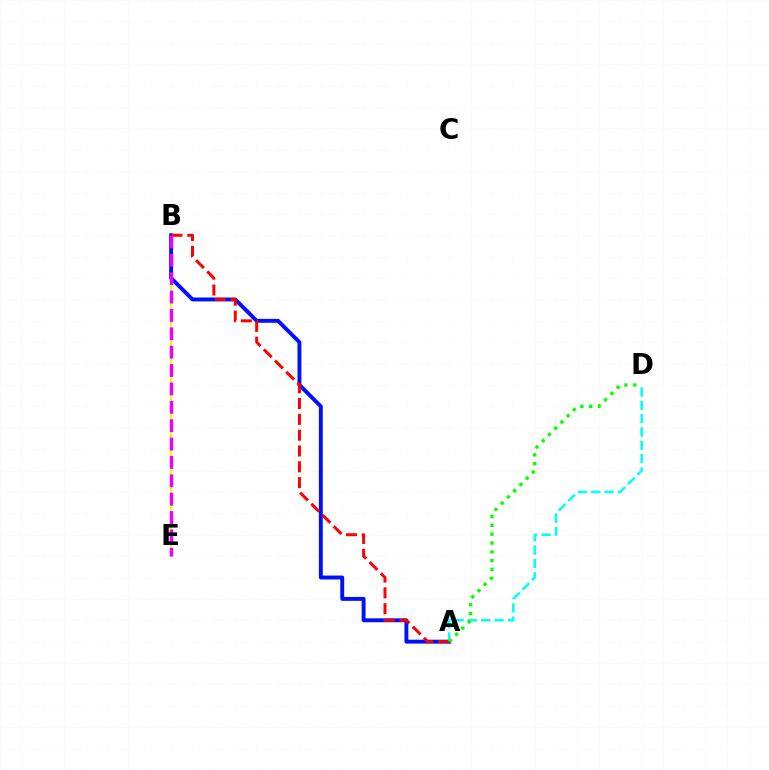{('B', 'E'): [{'color': '#fcf500', 'line_style': 'solid', 'thickness': 1.57}, {'color': '#ee00ff', 'line_style': 'dashed', 'thickness': 2.5}], ('A', 'B'): [{'color': '#0010ff', 'line_style': 'solid', 'thickness': 2.82}, {'color': '#ff0000', 'line_style': 'dashed', 'thickness': 2.15}], ('A', 'D'): [{'color': '#00fff6', 'line_style': 'dashed', 'thickness': 1.81}, {'color': '#08ff00', 'line_style': 'dotted', 'thickness': 2.4}]}